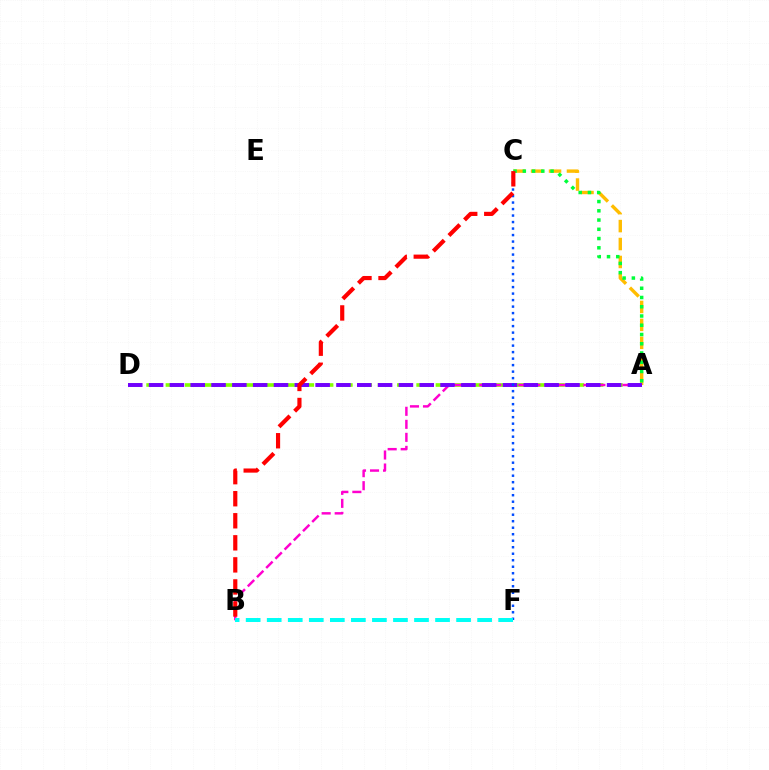{('A', 'C'): [{'color': '#ffbd00', 'line_style': 'dashed', 'thickness': 2.44}, {'color': '#00ff39', 'line_style': 'dotted', 'thickness': 2.51}], ('A', 'D'): [{'color': '#84ff00', 'line_style': 'dashed', 'thickness': 2.62}, {'color': '#7200ff', 'line_style': 'dashed', 'thickness': 2.83}], ('A', 'B'): [{'color': '#ff00cf', 'line_style': 'dashed', 'thickness': 1.77}], ('C', 'F'): [{'color': '#004bff', 'line_style': 'dotted', 'thickness': 1.77}], ('B', 'F'): [{'color': '#00fff6', 'line_style': 'dashed', 'thickness': 2.86}], ('B', 'C'): [{'color': '#ff0000', 'line_style': 'dashed', 'thickness': 3.0}]}